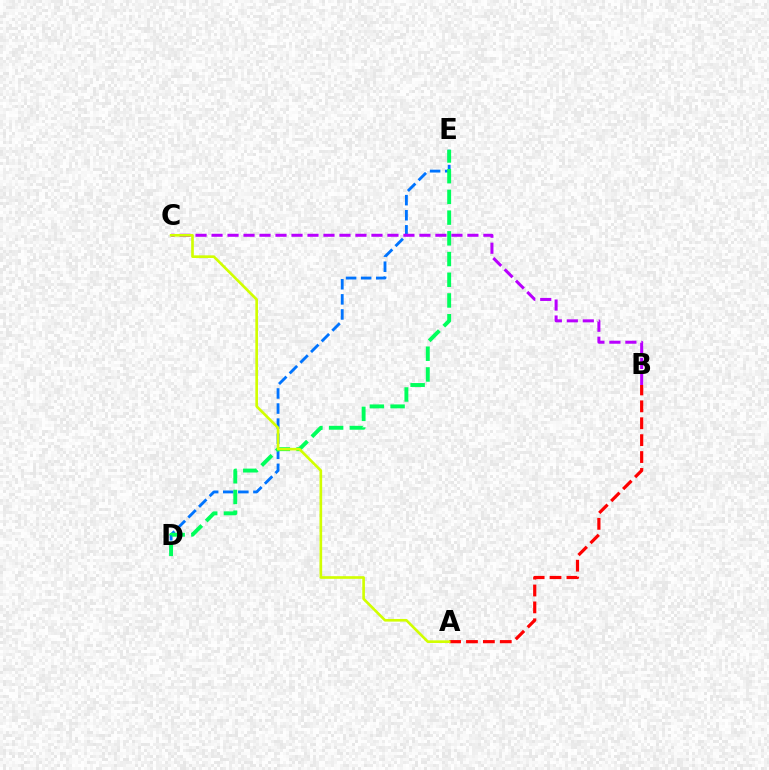{('D', 'E'): [{'color': '#0074ff', 'line_style': 'dashed', 'thickness': 2.05}, {'color': '#00ff5c', 'line_style': 'dashed', 'thickness': 2.81}], ('B', 'C'): [{'color': '#b900ff', 'line_style': 'dashed', 'thickness': 2.17}], ('A', 'B'): [{'color': '#ff0000', 'line_style': 'dashed', 'thickness': 2.3}], ('A', 'C'): [{'color': '#d1ff00', 'line_style': 'solid', 'thickness': 1.9}]}